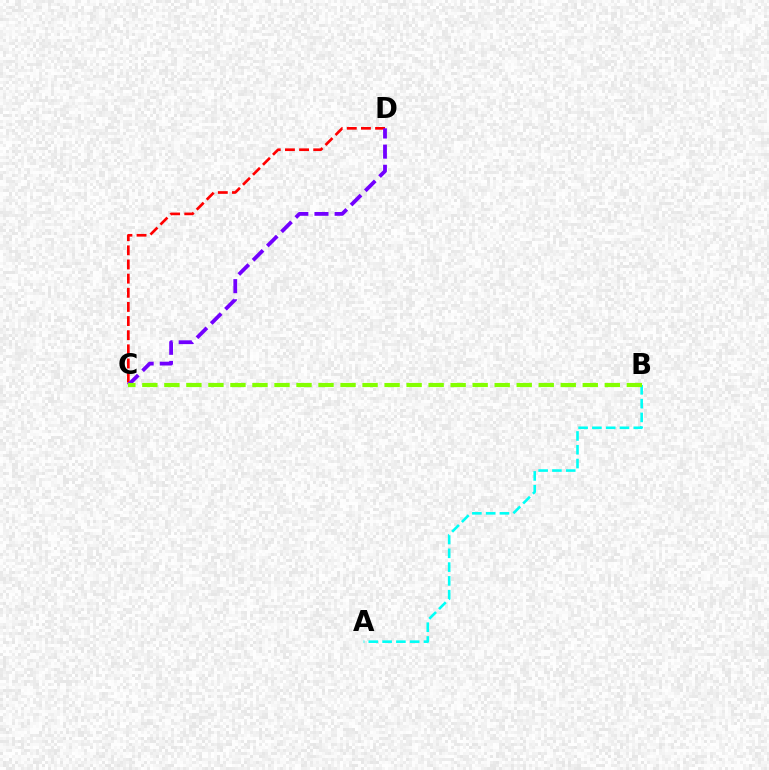{('A', 'B'): [{'color': '#00fff6', 'line_style': 'dashed', 'thickness': 1.87}], ('C', 'D'): [{'color': '#ff0000', 'line_style': 'dashed', 'thickness': 1.92}, {'color': '#7200ff', 'line_style': 'dashed', 'thickness': 2.74}], ('B', 'C'): [{'color': '#84ff00', 'line_style': 'dashed', 'thickness': 2.99}]}